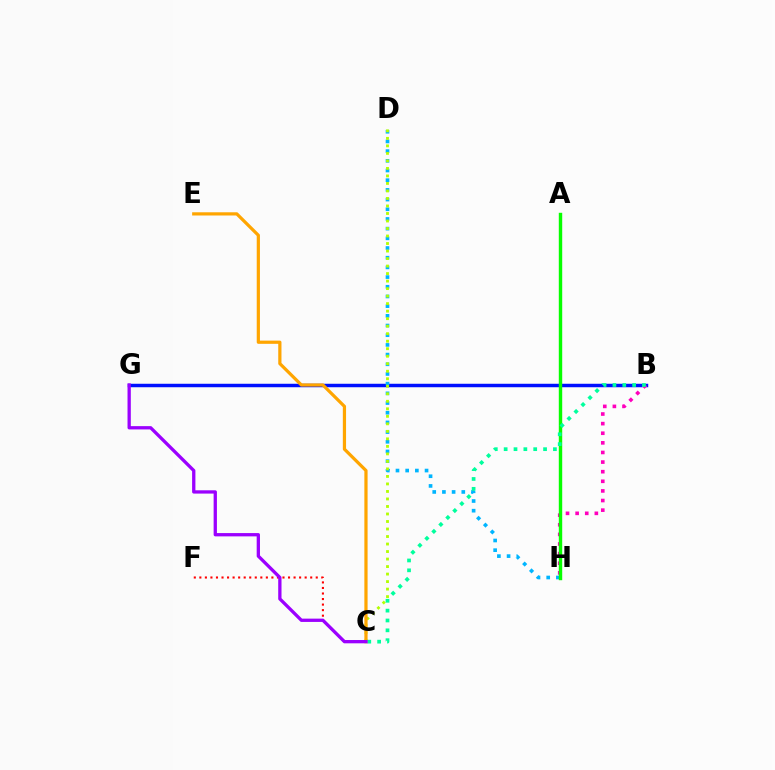{('B', 'G'): [{'color': '#0010ff', 'line_style': 'solid', 'thickness': 2.5}], ('D', 'H'): [{'color': '#00b5ff', 'line_style': 'dotted', 'thickness': 2.63}], ('C', 'D'): [{'color': '#b3ff00', 'line_style': 'dotted', 'thickness': 2.04}], ('B', 'H'): [{'color': '#ff00bd', 'line_style': 'dotted', 'thickness': 2.61}], ('A', 'H'): [{'color': '#08ff00', 'line_style': 'solid', 'thickness': 2.46}], ('C', 'E'): [{'color': '#ffa500', 'line_style': 'solid', 'thickness': 2.32}], ('C', 'F'): [{'color': '#ff0000', 'line_style': 'dotted', 'thickness': 1.51}], ('B', 'C'): [{'color': '#00ff9d', 'line_style': 'dotted', 'thickness': 2.68}], ('C', 'G'): [{'color': '#9b00ff', 'line_style': 'solid', 'thickness': 2.37}]}